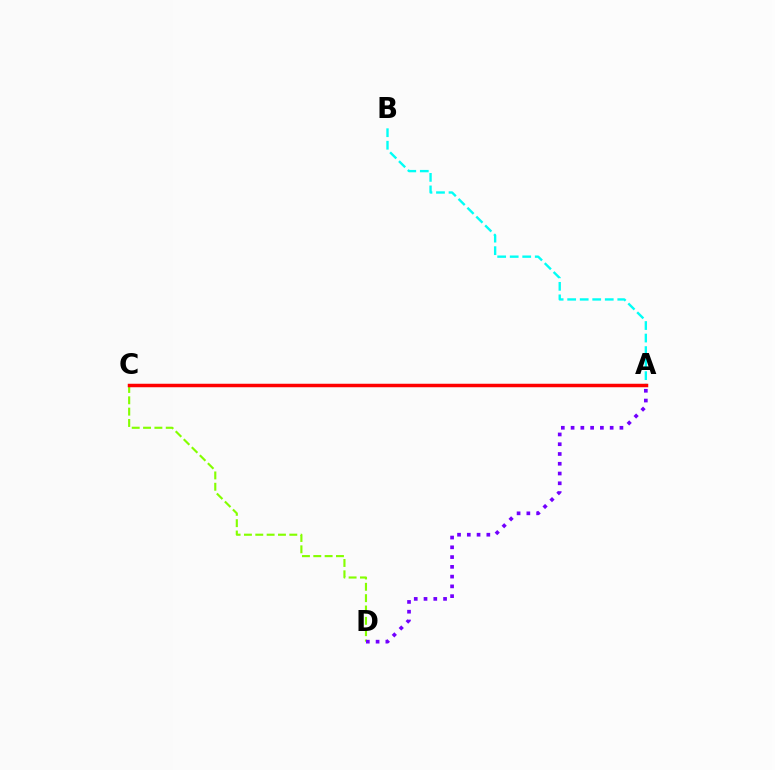{('C', 'D'): [{'color': '#84ff00', 'line_style': 'dashed', 'thickness': 1.54}], ('A', 'B'): [{'color': '#00fff6', 'line_style': 'dashed', 'thickness': 1.7}], ('A', 'C'): [{'color': '#ff0000', 'line_style': 'solid', 'thickness': 2.51}], ('A', 'D'): [{'color': '#7200ff', 'line_style': 'dotted', 'thickness': 2.65}]}